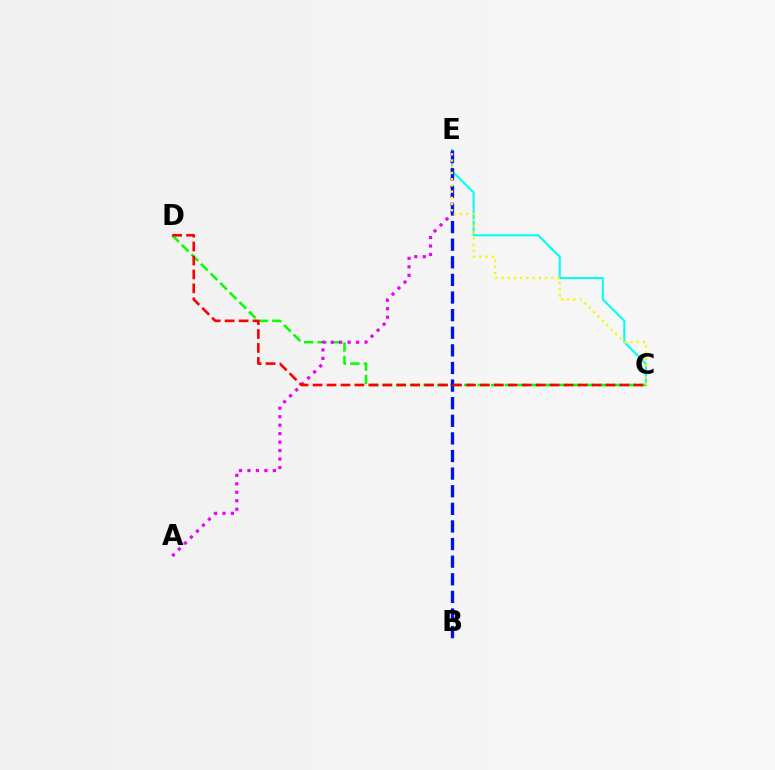{('C', 'E'): [{'color': '#00fff6', 'line_style': 'solid', 'thickness': 1.5}, {'color': '#fcf500', 'line_style': 'dotted', 'thickness': 1.69}], ('C', 'D'): [{'color': '#08ff00', 'line_style': 'dashed', 'thickness': 1.84}, {'color': '#ff0000', 'line_style': 'dashed', 'thickness': 1.89}], ('A', 'E'): [{'color': '#ee00ff', 'line_style': 'dotted', 'thickness': 2.3}], ('B', 'E'): [{'color': '#0010ff', 'line_style': 'dashed', 'thickness': 2.39}]}